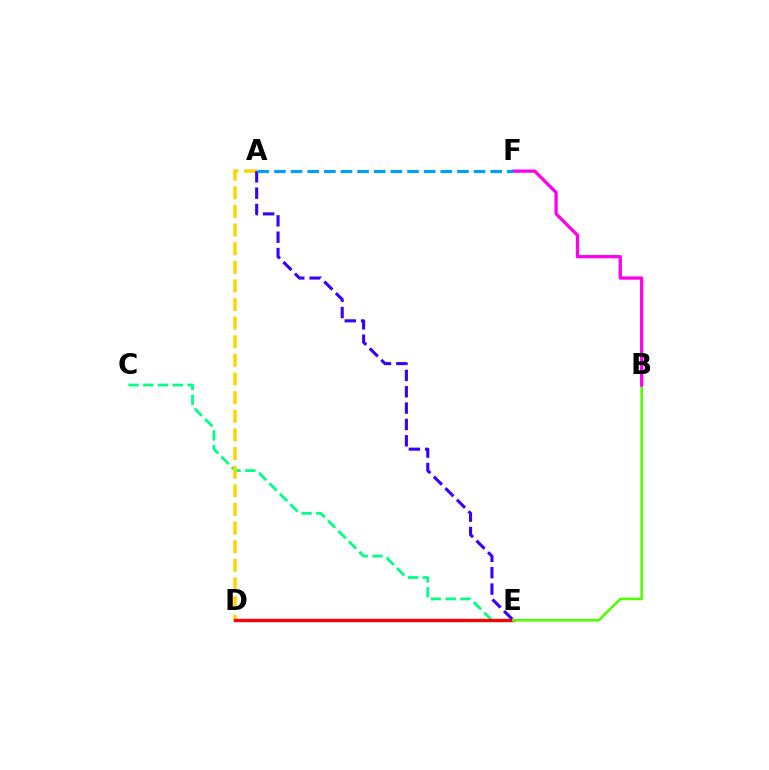{('C', 'E'): [{'color': '#00ff86', 'line_style': 'dashed', 'thickness': 2.01}], ('A', 'D'): [{'color': '#ffd500', 'line_style': 'dashed', 'thickness': 2.53}], ('D', 'E'): [{'color': '#ff0000', 'line_style': 'solid', 'thickness': 2.39}], ('B', 'E'): [{'color': '#4fff00', 'line_style': 'solid', 'thickness': 1.86}], ('A', 'E'): [{'color': '#3700ff', 'line_style': 'dashed', 'thickness': 2.22}], ('B', 'F'): [{'color': '#ff00ed', 'line_style': 'solid', 'thickness': 2.35}], ('A', 'F'): [{'color': '#009eff', 'line_style': 'dashed', 'thickness': 2.26}]}